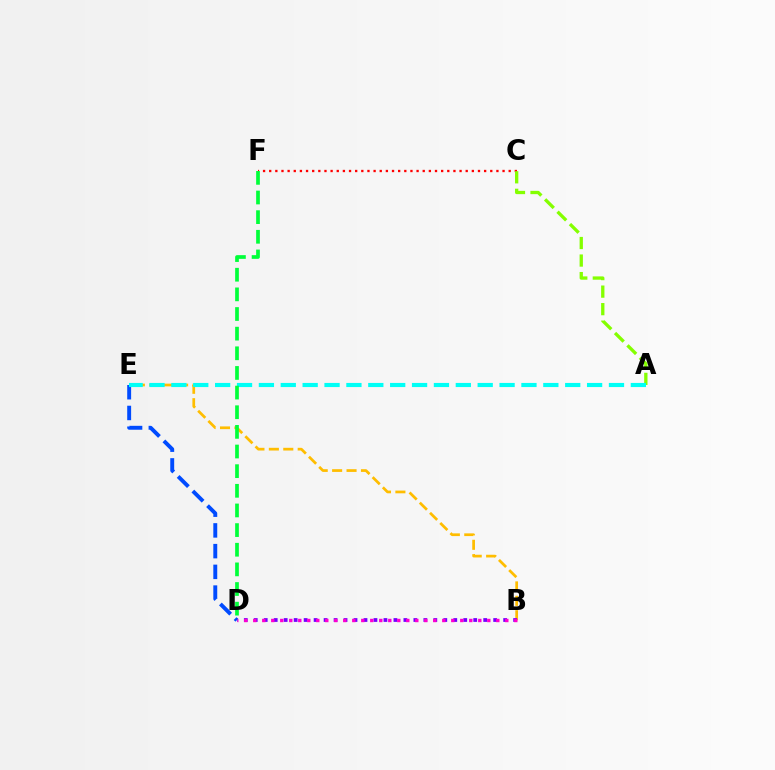{('B', 'E'): [{'color': '#ffbd00', 'line_style': 'dashed', 'thickness': 1.96}], ('C', 'F'): [{'color': '#ff0000', 'line_style': 'dotted', 'thickness': 1.67}], ('A', 'C'): [{'color': '#84ff00', 'line_style': 'dashed', 'thickness': 2.38}], ('B', 'D'): [{'color': '#7200ff', 'line_style': 'dotted', 'thickness': 2.71}, {'color': '#ff00cf', 'line_style': 'dotted', 'thickness': 2.45}], ('D', 'E'): [{'color': '#004bff', 'line_style': 'dashed', 'thickness': 2.82}], ('A', 'E'): [{'color': '#00fff6', 'line_style': 'dashed', 'thickness': 2.97}], ('D', 'F'): [{'color': '#00ff39', 'line_style': 'dashed', 'thickness': 2.67}]}